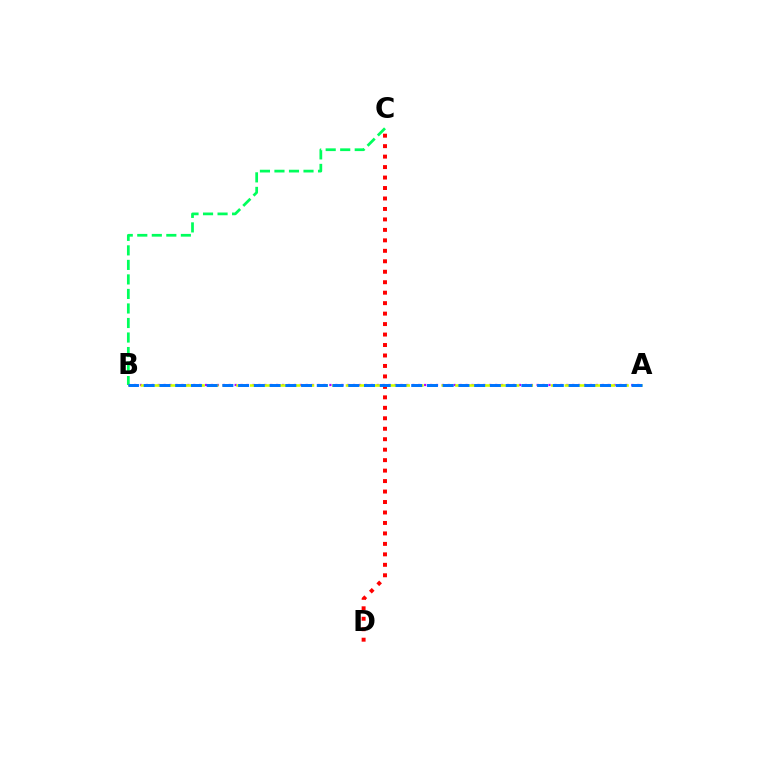{('C', 'D'): [{'color': '#ff0000', 'line_style': 'dotted', 'thickness': 2.84}], ('A', 'B'): [{'color': '#b900ff', 'line_style': 'dotted', 'thickness': 1.61}, {'color': '#d1ff00', 'line_style': 'dashed', 'thickness': 1.86}, {'color': '#0074ff', 'line_style': 'dashed', 'thickness': 2.14}], ('B', 'C'): [{'color': '#00ff5c', 'line_style': 'dashed', 'thickness': 1.97}]}